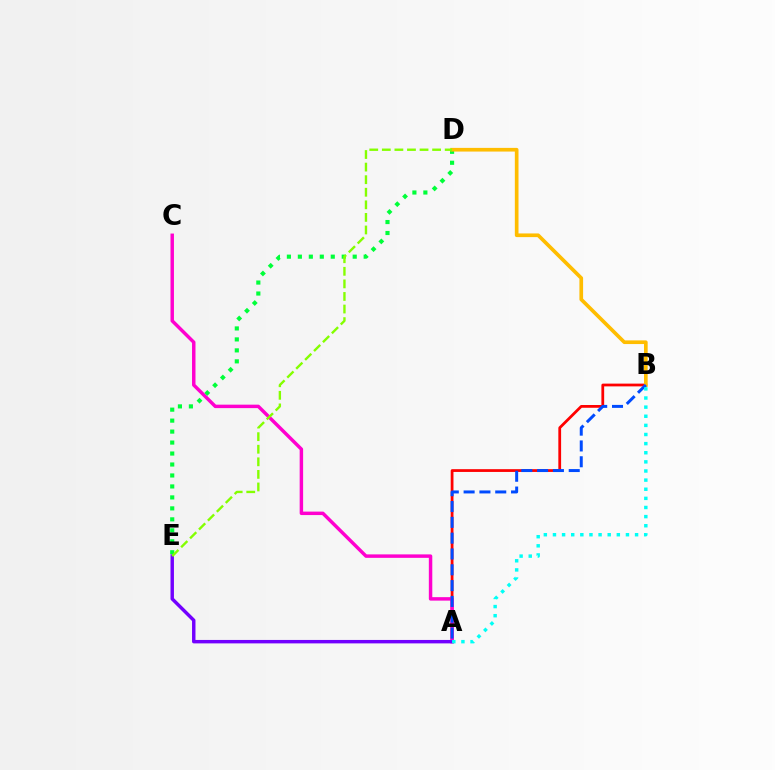{('A', 'B'): [{'color': '#ff0000', 'line_style': 'solid', 'thickness': 1.99}, {'color': '#004bff', 'line_style': 'dashed', 'thickness': 2.15}, {'color': '#00fff6', 'line_style': 'dotted', 'thickness': 2.48}], ('A', 'C'): [{'color': '#ff00cf', 'line_style': 'solid', 'thickness': 2.49}], ('D', 'E'): [{'color': '#00ff39', 'line_style': 'dotted', 'thickness': 2.98}, {'color': '#84ff00', 'line_style': 'dashed', 'thickness': 1.71}], ('B', 'D'): [{'color': '#ffbd00', 'line_style': 'solid', 'thickness': 2.64}], ('A', 'E'): [{'color': '#7200ff', 'line_style': 'solid', 'thickness': 2.47}]}